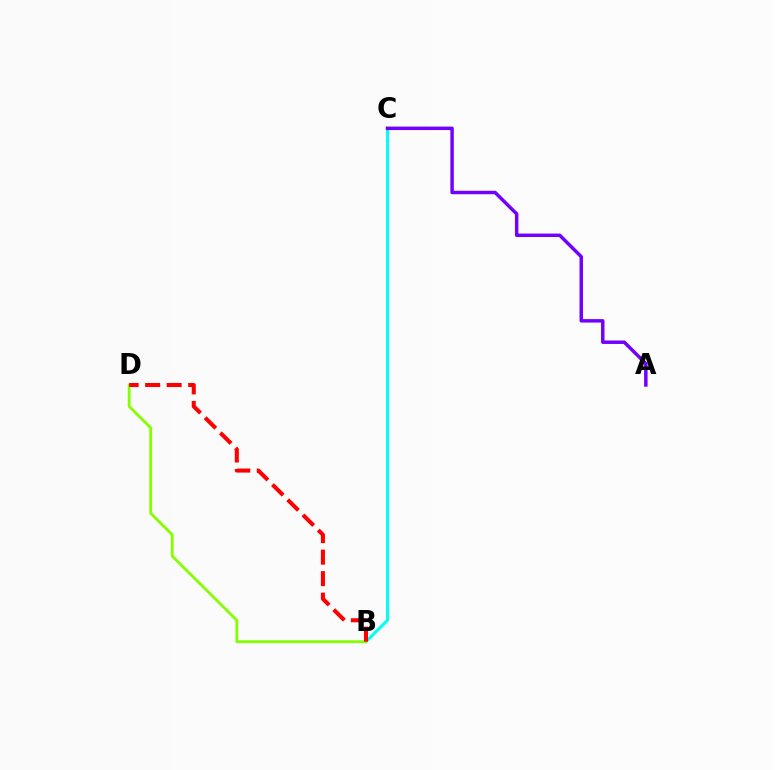{('B', 'C'): [{'color': '#00fff6', 'line_style': 'solid', 'thickness': 2.18}], ('A', 'C'): [{'color': '#7200ff', 'line_style': 'solid', 'thickness': 2.49}], ('B', 'D'): [{'color': '#84ff00', 'line_style': 'solid', 'thickness': 2.02}, {'color': '#ff0000', 'line_style': 'dashed', 'thickness': 2.92}]}